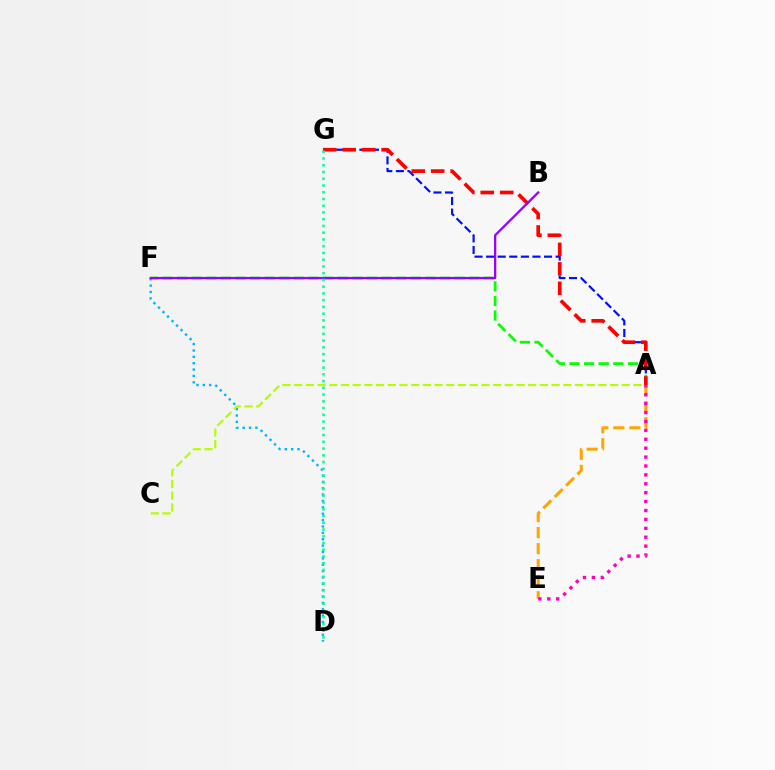{('A', 'E'): [{'color': '#ffa500', 'line_style': 'dashed', 'thickness': 2.18}, {'color': '#ff00bd', 'line_style': 'dotted', 'thickness': 2.42}], ('D', 'F'): [{'color': '#00b5ff', 'line_style': 'dotted', 'thickness': 1.73}], ('A', 'C'): [{'color': '#b3ff00', 'line_style': 'dashed', 'thickness': 1.59}], ('A', 'F'): [{'color': '#08ff00', 'line_style': 'dashed', 'thickness': 1.98}], ('A', 'G'): [{'color': '#0010ff', 'line_style': 'dashed', 'thickness': 1.57}, {'color': '#ff0000', 'line_style': 'dashed', 'thickness': 2.64}], ('B', 'F'): [{'color': '#9b00ff', 'line_style': 'solid', 'thickness': 1.65}], ('D', 'G'): [{'color': '#00ff9d', 'line_style': 'dotted', 'thickness': 1.83}]}